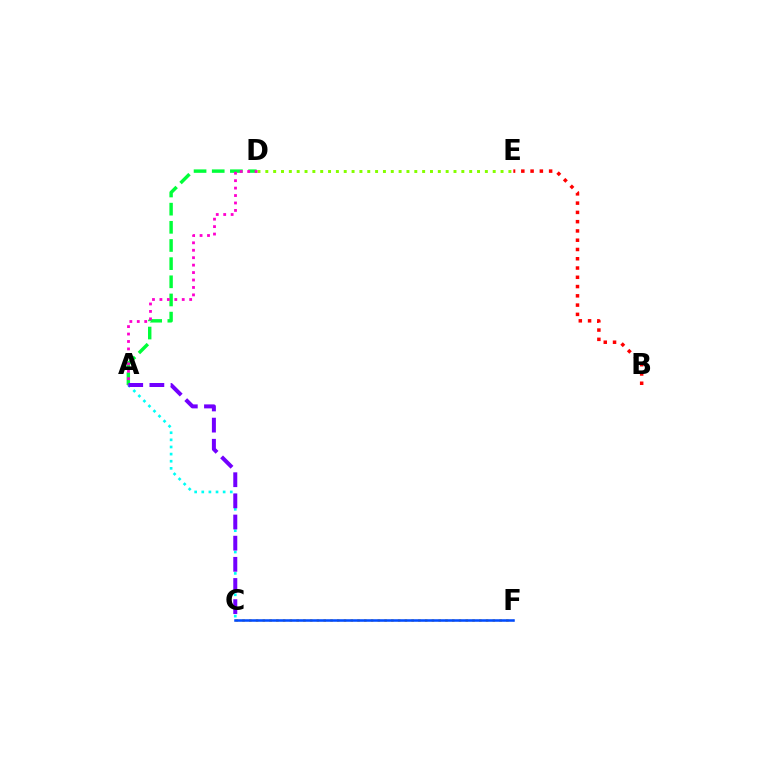{('A', 'D'): [{'color': '#00ff39', 'line_style': 'dashed', 'thickness': 2.47}, {'color': '#ff00cf', 'line_style': 'dotted', 'thickness': 2.02}], ('C', 'F'): [{'color': '#ffbd00', 'line_style': 'dotted', 'thickness': 1.84}, {'color': '#004bff', 'line_style': 'solid', 'thickness': 1.83}], ('D', 'E'): [{'color': '#84ff00', 'line_style': 'dotted', 'thickness': 2.13}], ('A', 'C'): [{'color': '#00fff6', 'line_style': 'dotted', 'thickness': 1.94}, {'color': '#7200ff', 'line_style': 'dashed', 'thickness': 2.87}], ('B', 'E'): [{'color': '#ff0000', 'line_style': 'dotted', 'thickness': 2.52}]}